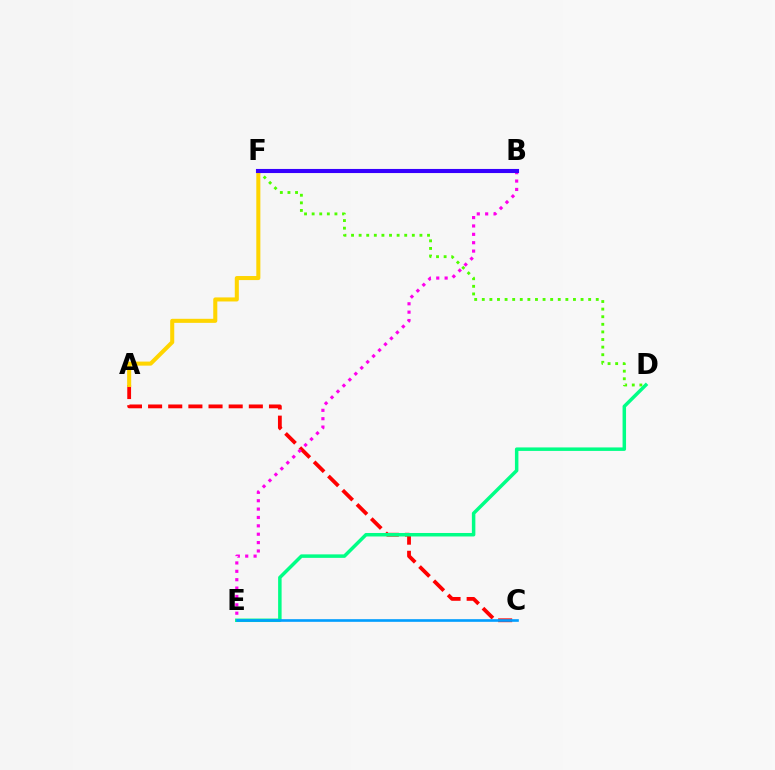{('A', 'C'): [{'color': '#ff0000', 'line_style': 'dashed', 'thickness': 2.74}], ('D', 'F'): [{'color': '#4fff00', 'line_style': 'dotted', 'thickness': 2.06}], ('A', 'F'): [{'color': '#ffd500', 'line_style': 'solid', 'thickness': 2.92}], ('B', 'E'): [{'color': '#ff00ed', 'line_style': 'dotted', 'thickness': 2.28}], ('B', 'F'): [{'color': '#3700ff', 'line_style': 'solid', 'thickness': 2.95}], ('D', 'E'): [{'color': '#00ff86', 'line_style': 'solid', 'thickness': 2.51}], ('C', 'E'): [{'color': '#009eff', 'line_style': 'solid', 'thickness': 1.9}]}